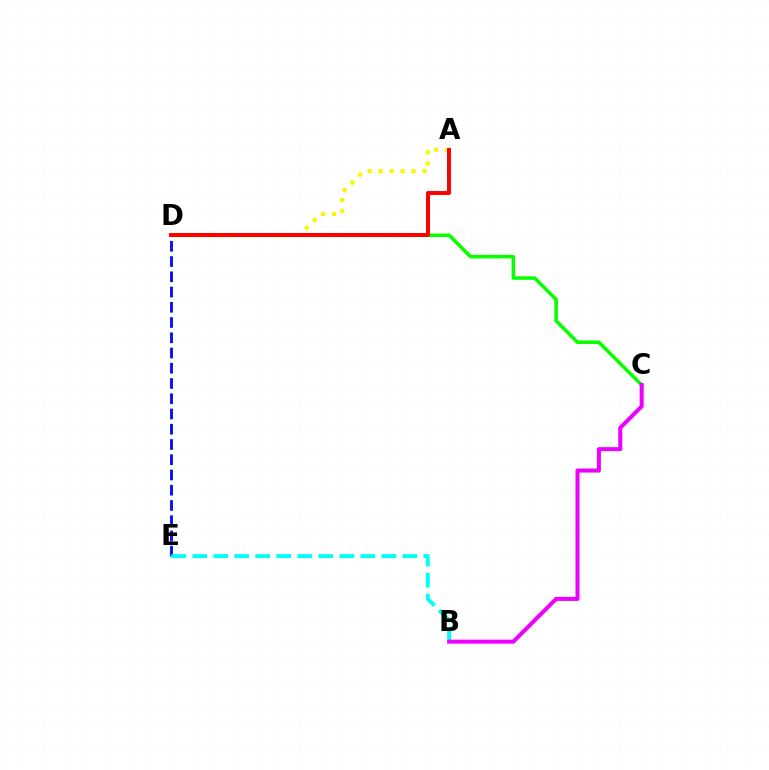{('D', 'E'): [{'color': '#0010ff', 'line_style': 'dashed', 'thickness': 2.07}], ('C', 'D'): [{'color': '#08ff00', 'line_style': 'solid', 'thickness': 2.55}], ('A', 'D'): [{'color': '#fcf500', 'line_style': 'dotted', 'thickness': 2.98}, {'color': '#ff0000', 'line_style': 'solid', 'thickness': 2.86}], ('B', 'E'): [{'color': '#00fff6', 'line_style': 'dashed', 'thickness': 2.85}], ('B', 'C'): [{'color': '#ee00ff', 'line_style': 'solid', 'thickness': 2.91}]}